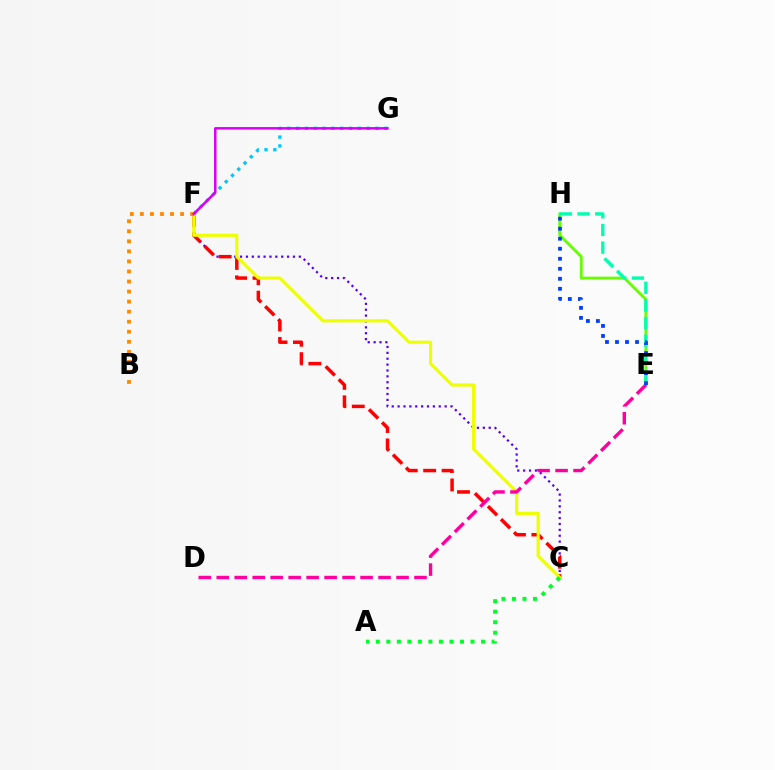{('C', 'F'): [{'color': '#4f00ff', 'line_style': 'dotted', 'thickness': 1.6}, {'color': '#ff0000', 'line_style': 'dashed', 'thickness': 2.5}, {'color': '#eeff00', 'line_style': 'solid', 'thickness': 2.25}], ('E', 'H'): [{'color': '#66ff00', 'line_style': 'solid', 'thickness': 2.04}, {'color': '#00ffaf', 'line_style': 'dashed', 'thickness': 2.4}, {'color': '#003fff', 'line_style': 'dotted', 'thickness': 2.72}], ('F', 'G'): [{'color': '#00c7ff', 'line_style': 'dotted', 'thickness': 2.4}, {'color': '#d600ff', 'line_style': 'solid', 'thickness': 1.81}], ('B', 'F'): [{'color': '#ff8800', 'line_style': 'dotted', 'thickness': 2.73}], ('D', 'E'): [{'color': '#ff00a0', 'line_style': 'dashed', 'thickness': 2.44}], ('A', 'C'): [{'color': '#00ff27', 'line_style': 'dotted', 'thickness': 2.86}]}